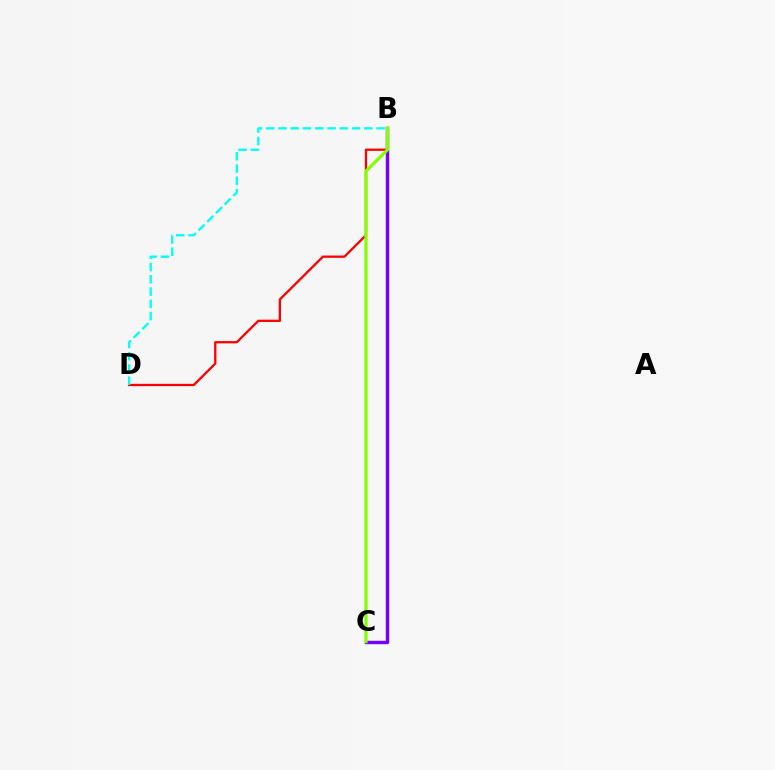{('B', 'C'): [{'color': '#7200ff', 'line_style': 'solid', 'thickness': 2.46}, {'color': '#84ff00', 'line_style': 'solid', 'thickness': 2.31}], ('B', 'D'): [{'color': '#ff0000', 'line_style': 'solid', 'thickness': 1.65}, {'color': '#00fff6', 'line_style': 'dashed', 'thickness': 1.67}]}